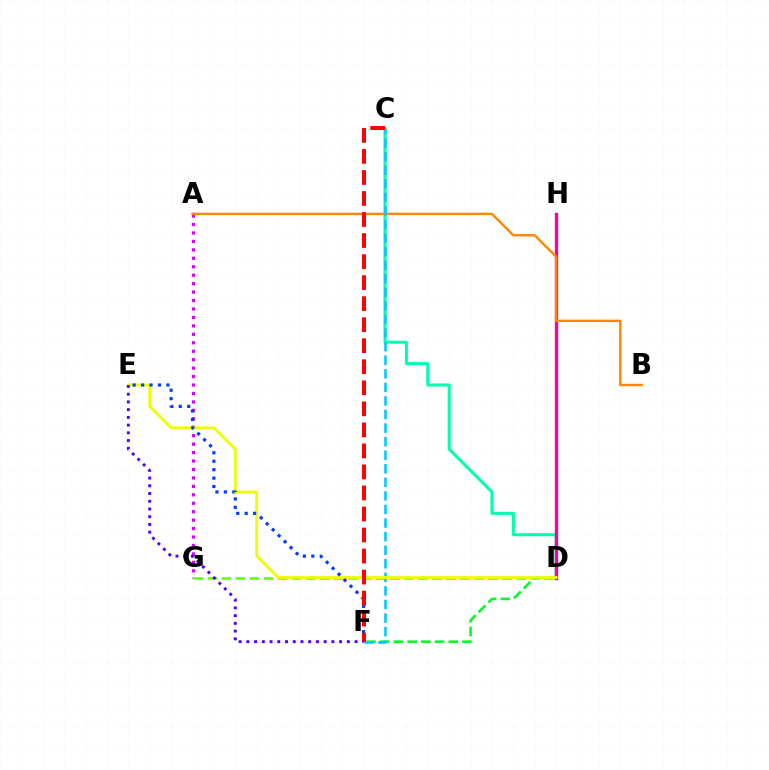{('A', 'G'): [{'color': '#d600ff', 'line_style': 'dotted', 'thickness': 2.29}], ('C', 'D'): [{'color': '#00ffaf', 'line_style': 'solid', 'thickness': 2.18}], ('D', 'F'): [{'color': '#00ff27', 'line_style': 'dashed', 'thickness': 1.86}], ('D', 'H'): [{'color': '#ff00a0', 'line_style': 'solid', 'thickness': 2.41}], ('D', 'G'): [{'color': '#66ff00', 'line_style': 'dashed', 'thickness': 1.91}], ('A', 'B'): [{'color': '#ff8800', 'line_style': 'solid', 'thickness': 1.74}], ('C', 'F'): [{'color': '#00c7ff', 'line_style': 'dashed', 'thickness': 1.84}, {'color': '#ff0000', 'line_style': 'dashed', 'thickness': 2.86}], ('D', 'E'): [{'color': '#eeff00', 'line_style': 'solid', 'thickness': 2.05}], ('E', 'F'): [{'color': '#003fff', 'line_style': 'dotted', 'thickness': 2.29}, {'color': '#4f00ff', 'line_style': 'dotted', 'thickness': 2.1}]}